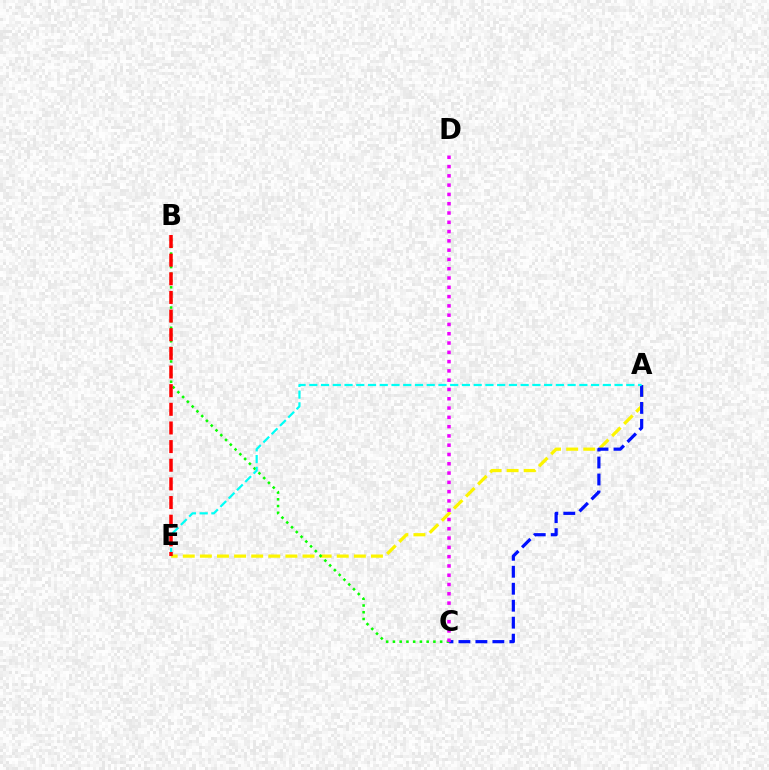{('A', 'E'): [{'color': '#fcf500', 'line_style': 'dashed', 'thickness': 2.32}, {'color': '#00fff6', 'line_style': 'dashed', 'thickness': 1.6}], ('B', 'C'): [{'color': '#08ff00', 'line_style': 'dotted', 'thickness': 1.83}], ('A', 'C'): [{'color': '#0010ff', 'line_style': 'dashed', 'thickness': 2.31}], ('C', 'D'): [{'color': '#ee00ff', 'line_style': 'dotted', 'thickness': 2.52}], ('B', 'E'): [{'color': '#ff0000', 'line_style': 'dashed', 'thickness': 2.53}]}